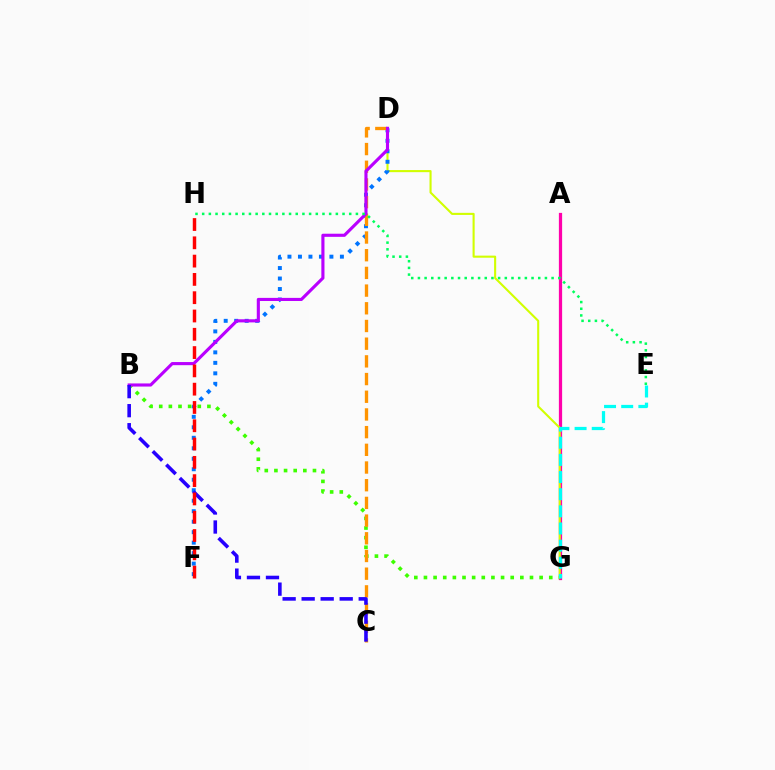{('A', 'G'): [{'color': '#ff00ac', 'line_style': 'solid', 'thickness': 2.33}], ('B', 'G'): [{'color': '#3dff00', 'line_style': 'dotted', 'thickness': 2.62}], ('D', 'G'): [{'color': '#d1ff00', 'line_style': 'solid', 'thickness': 1.51}], ('D', 'F'): [{'color': '#0074ff', 'line_style': 'dotted', 'thickness': 2.85}], ('C', 'D'): [{'color': '#ff9400', 'line_style': 'dashed', 'thickness': 2.4}], ('B', 'D'): [{'color': '#b900ff', 'line_style': 'solid', 'thickness': 2.25}], ('B', 'C'): [{'color': '#2500ff', 'line_style': 'dashed', 'thickness': 2.58}], ('F', 'H'): [{'color': '#ff0000', 'line_style': 'dashed', 'thickness': 2.49}], ('E', 'H'): [{'color': '#00ff5c', 'line_style': 'dotted', 'thickness': 1.82}], ('E', 'G'): [{'color': '#00fff6', 'line_style': 'dashed', 'thickness': 2.33}]}